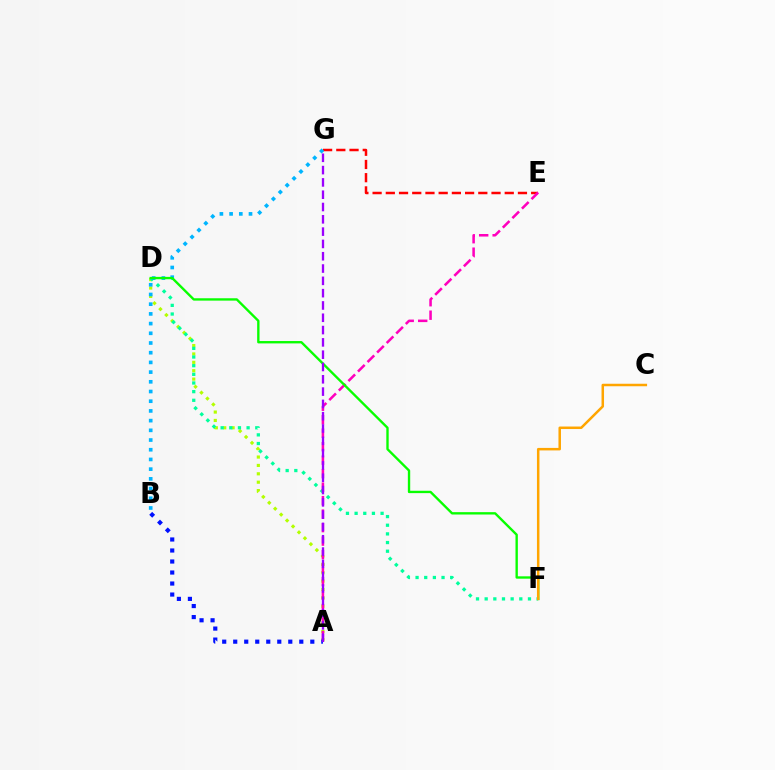{('A', 'D'): [{'color': '#b3ff00', 'line_style': 'dotted', 'thickness': 2.28}], ('E', 'G'): [{'color': '#ff0000', 'line_style': 'dashed', 'thickness': 1.8}], ('D', 'F'): [{'color': '#00ff9d', 'line_style': 'dotted', 'thickness': 2.35}, {'color': '#08ff00', 'line_style': 'solid', 'thickness': 1.7}], ('B', 'G'): [{'color': '#00b5ff', 'line_style': 'dotted', 'thickness': 2.64}], ('A', 'E'): [{'color': '#ff00bd', 'line_style': 'dashed', 'thickness': 1.83}], ('A', 'B'): [{'color': '#0010ff', 'line_style': 'dotted', 'thickness': 2.99}], ('C', 'F'): [{'color': '#ffa500', 'line_style': 'solid', 'thickness': 1.8}], ('A', 'G'): [{'color': '#9b00ff', 'line_style': 'dashed', 'thickness': 1.67}]}